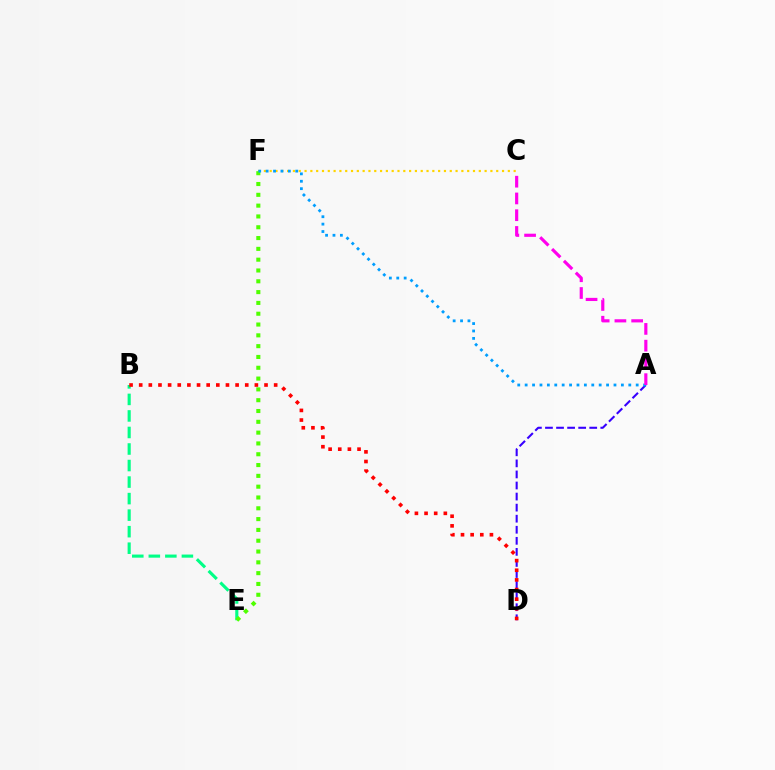{('A', 'D'): [{'color': '#3700ff', 'line_style': 'dashed', 'thickness': 1.5}], ('B', 'E'): [{'color': '#00ff86', 'line_style': 'dashed', 'thickness': 2.25}], ('C', 'F'): [{'color': '#ffd500', 'line_style': 'dotted', 'thickness': 1.58}], ('B', 'D'): [{'color': '#ff0000', 'line_style': 'dotted', 'thickness': 2.62}], ('E', 'F'): [{'color': '#4fff00', 'line_style': 'dotted', 'thickness': 2.94}], ('A', 'F'): [{'color': '#009eff', 'line_style': 'dotted', 'thickness': 2.01}], ('A', 'C'): [{'color': '#ff00ed', 'line_style': 'dashed', 'thickness': 2.28}]}